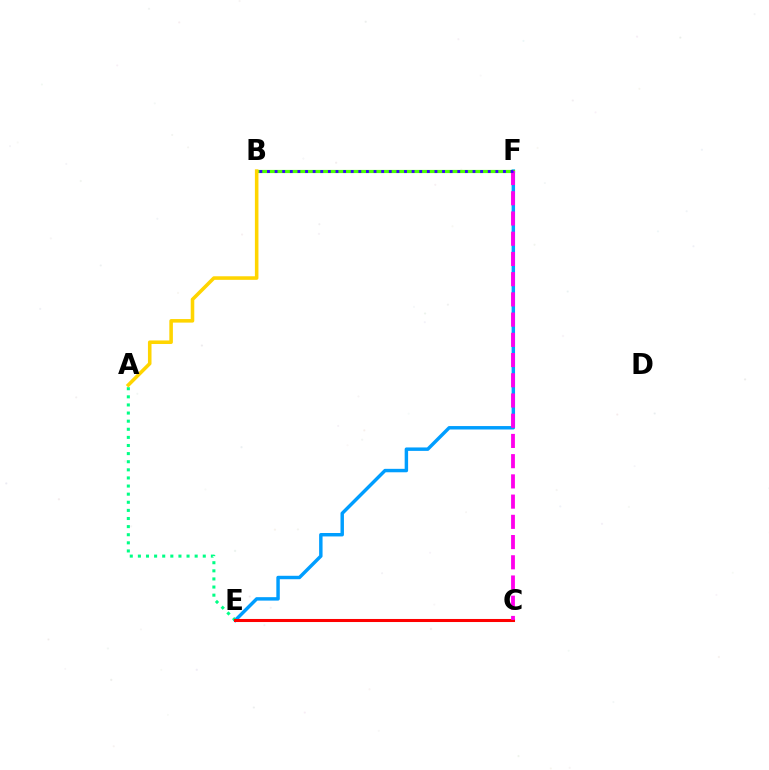{('E', 'F'): [{'color': '#009eff', 'line_style': 'solid', 'thickness': 2.48}], ('A', 'E'): [{'color': '#00ff86', 'line_style': 'dotted', 'thickness': 2.2}], ('C', 'E'): [{'color': '#ff0000', 'line_style': 'solid', 'thickness': 2.2}], ('B', 'F'): [{'color': '#4fff00', 'line_style': 'solid', 'thickness': 2.29}, {'color': '#3700ff', 'line_style': 'dotted', 'thickness': 2.07}], ('A', 'B'): [{'color': '#ffd500', 'line_style': 'solid', 'thickness': 2.56}], ('C', 'F'): [{'color': '#ff00ed', 'line_style': 'dashed', 'thickness': 2.75}]}